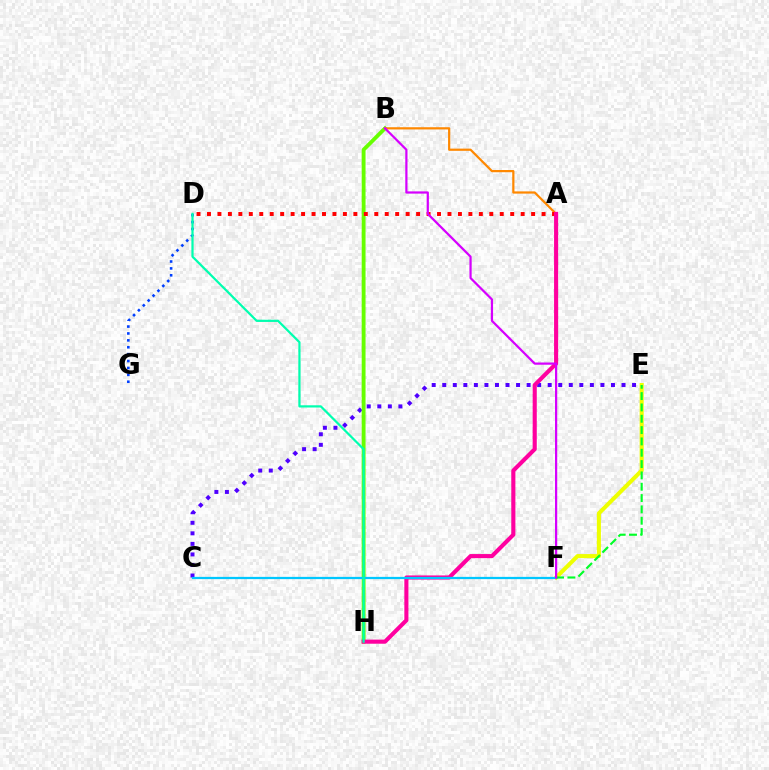{('E', 'F'): [{'color': '#eeff00', 'line_style': 'solid', 'thickness': 2.92}, {'color': '#00ff27', 'line_style': 'dashed', 'thickness': 1.54}], ('C', 'E'): [{'color': '#4f00ff', 'line_style': 'dotted', 'thickness': 2.86}], ('B', 'H'): [{'color': '#66ff00', 'line_style': 'solid', 'thickness': 2.77}], ('A', 'B'): [{'color': '#ff8800', 'line_style': 'solid', 'thickness': 1.6}], ('D', 'G'): [{'color': '#003fff', 'line_style': 'dotted', 'thickness': 1.87}], ('A', 'D'): [{'color': '#ff0000', 'line_style': 'dotted', 'thickness': 2.84}], ('A', 'H'): [{'color': '#ff00a0', 'line_style': 'solid', 'thickness': 2.95}], ('C', 'F'): [{'color': '#00c7ff', 'line_style': 'solid', 'thickness': 1.62}], ('D', 'H'): [{'color': '#00ffaf', 'line_style': 'solid', 'thickness': 1.6}], ('B', 'F'): [{'color': '#d600ff', 'line_style': 'solid', 'thickness': 1.6}]}